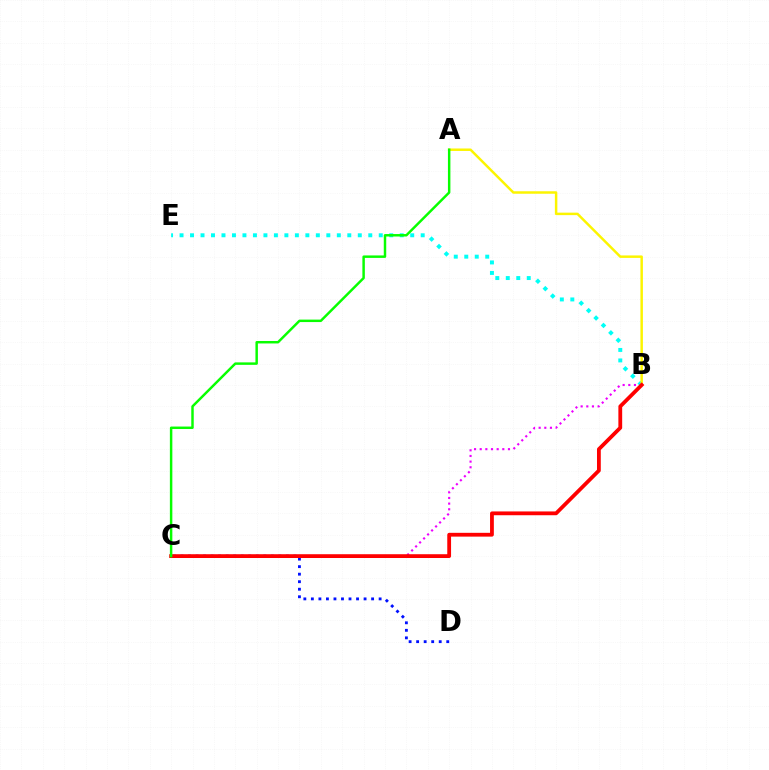{('B', 'E'): [{'color': '#00fff6', 'line_style': 'dotted', 'thickness': 2.85}], ('C', 'D'): [{'color': '#0010ff', 'line_style': 'dotted', 'thickness': 2.05}], ('A', 'B'): [{'color': '#fcf500', 'line_style': 'solid', 'thickness': 1.78}], ('B', 'C'): [{'color': '#ee00ff', 'line_style': 'dotted', 'thickness': 1.54}, {'color': '#ff0000', 'line_style': 'solid', 'thickness': 2.73}], ('A', 'C'): [{'color': '#08ff00', 'line_style': 'solid', 'thickness': 1.77}]}